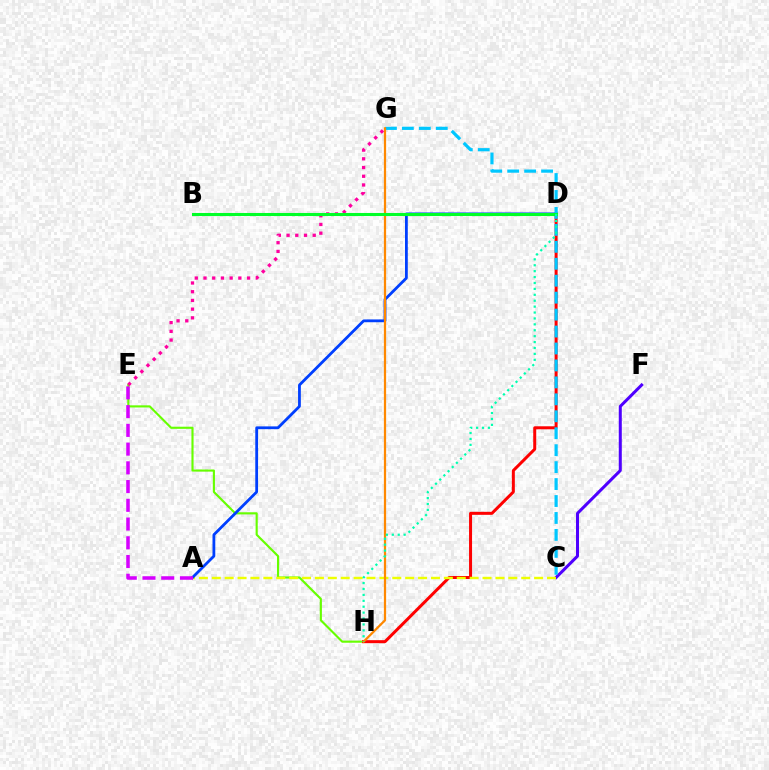{('E', 'H'): [{'color': '#66ff00', 'line_style': 'solid', 'thickness': 1.53}], ('D', 'H'): [{'color': '#ff0000', 'line_style': 'solid', 'thickness': 2.16}, {'color': '#00ffaf', 'line_style': 'dotted', 'thickness': 1.61}], ('C', 'F'): [{'color': '#4f00ff', 'line_style': 'solid', 'thickness': 2.18}], ('A', 'C'): [{'color': '#eeff00', 'line_style': 'dashed', 'thickness': 1.75}], ('A', 'D'): [{'color': '#003fff', 'line_style': 'solid', 'thickness': 2.01}], ('E', 'G'): [{'color': '#ff00a0', 'line_style': 'dotted', 'thickness': 2.37}], ('C', 'G'): [{'color': '#00c7ff', 'line_style': 'dashed', 'thickness': 2.3}], ('A', 'E'): [{'color': '#d600ff', 'line_style': 'dashed', 'thickness': 2.55}], ('G', 'H'): [{'color': '#ff8800', 'line_style': 'solid', 'thickness': 1.61}], ('B', 'D'): [{'color': '#00ff27', 'line_style': 'solid', 'thickness': 2.2}]}